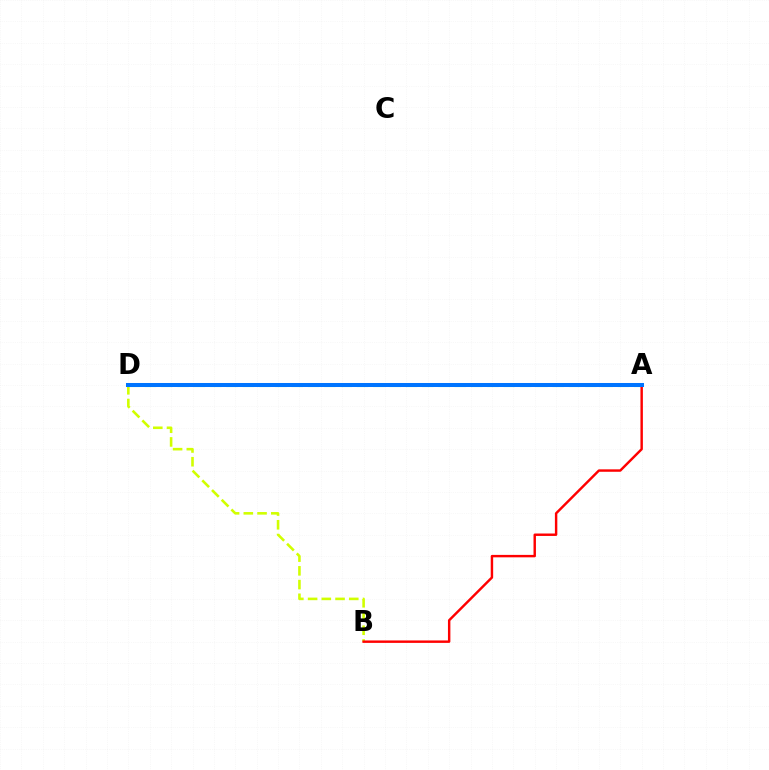{('A', 'D'): [{'color': '#b900ff', 'line_style': 'solid', 'thickness': 2.74}, {'color': '#00ff5c', 'line_style': 'dashed', 'thickness': 2.22}, {'color': '#0074ff', 'line_style': 'solid', 'thickness': 2.9}], ('B', 'D'): [{'color': '#d1ff00', 'line_style': 'dashed', 'thickness': 1.87}], ('A', 'B'): [{'color': '#ff0000', 'line_style': 'solid', 'thickness': 1.75}]}